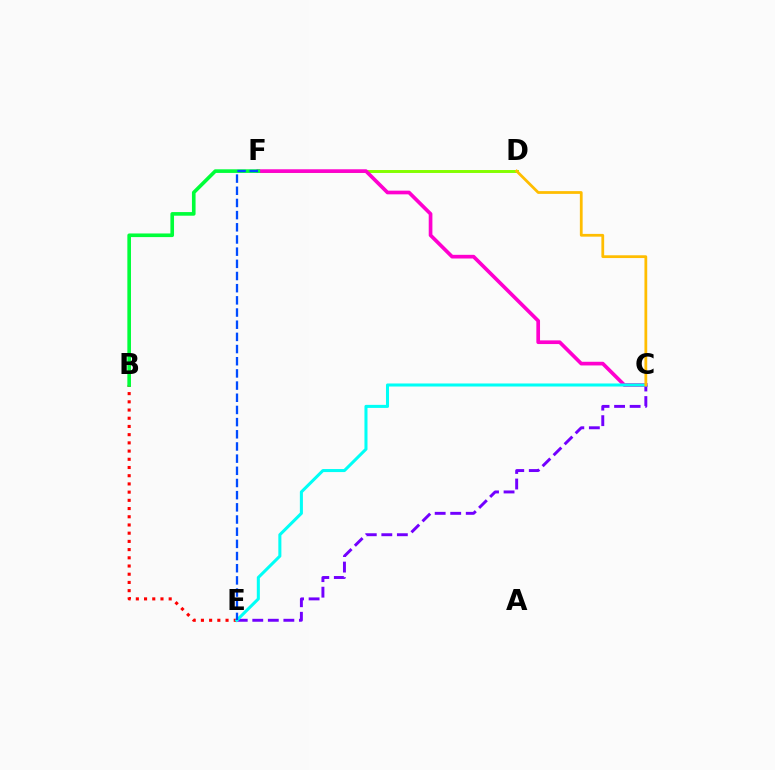{('B', 'E'): [{'color': '#ff0000', 'line_style': 'dotted', 'thickness': 2.23}], ('D', 'F'): [{'color': '#84ff00', 'line_style': 'solid', 'thickness': 2.11}], ('C', 'F'): [{'color': '#ff00cf', 'line_style': 'solid', 'thickness': 2.65}], ('C', 'E'): [{'color': '#7200ff', 'line_style': 'dashed', 'thickness': 2.11}, {'color': '#00fff6', 'line_style': 'solid', 'thickness': 2.19}], ('B', 'F'): [{'color': '#00ff39', 'line_style': 'solid', 'thickness': 2.61}], ('E', 'F'): [{'color': '#004bff', 'line_style': 'dashed', 'thickness': 1.65}], ('C', 'D'): [{'color': '#ffbd00', 'line_style': 'solid', 'thickness': 1.99}]}